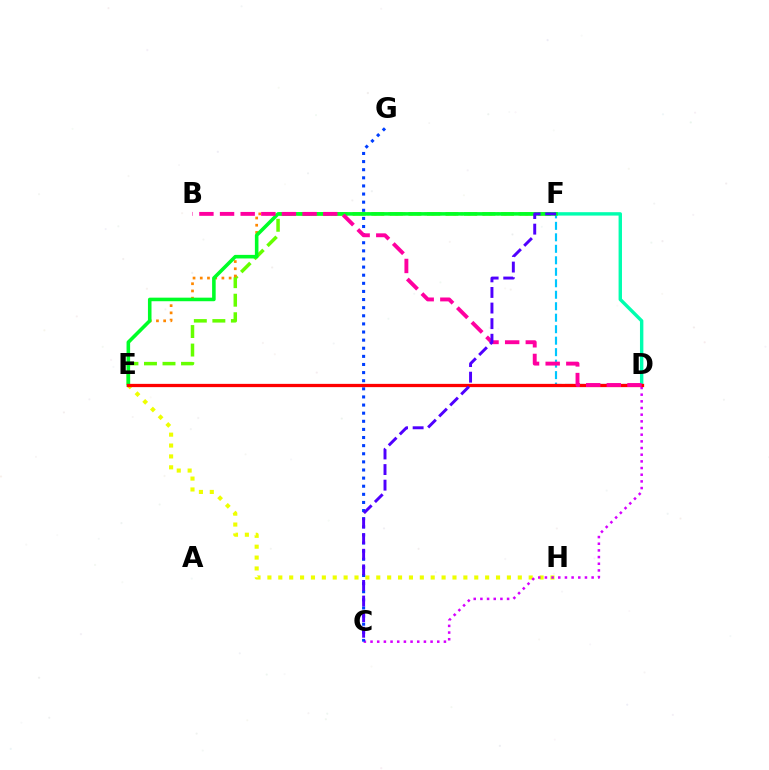{('D', 'F'): [{'color': '#00c7ff', 'line_style': 'dashed', 'thickness': 1.56}, {'color': '#00ffaf', 'line_style': 'solid', 'thickness': 2.45}], ('E', 'H'): [{'color': '#eeff00', 'line_style': 'dotted', 'thickness': 2.96}], ('C', 'D'): [{'color': '#d600ff', 'line_style': 'dotted', 'thickness': 1.81}], ('E', 'F'): [{'color': '#66ff00', 'line_style': 'dashed', 'thickness': 2.52}, {'color': '#ff8800', 'line_style': 'dotted', 'thickness': 1.96}, {'color': '#00ff27', 'line_style': 'solid', 'thickness': 2.57}], ('C', 'G'): [{'color': '#003fff', 'line_style': 'dotted', 'thickness': 2.21}], ('D', 'E'): [{'color': '#ff0000', 'line_style': 'solid', 'thickness': 2.35}], ('B', 'D'): [{'color': '#ff00a0', 'line_style': 'dashed', 'thickness': 2.8}], ('C', 'F'): [{'color': '#4f00ff', 'line_style': 'dashed', 'thickness': 2.12}]}